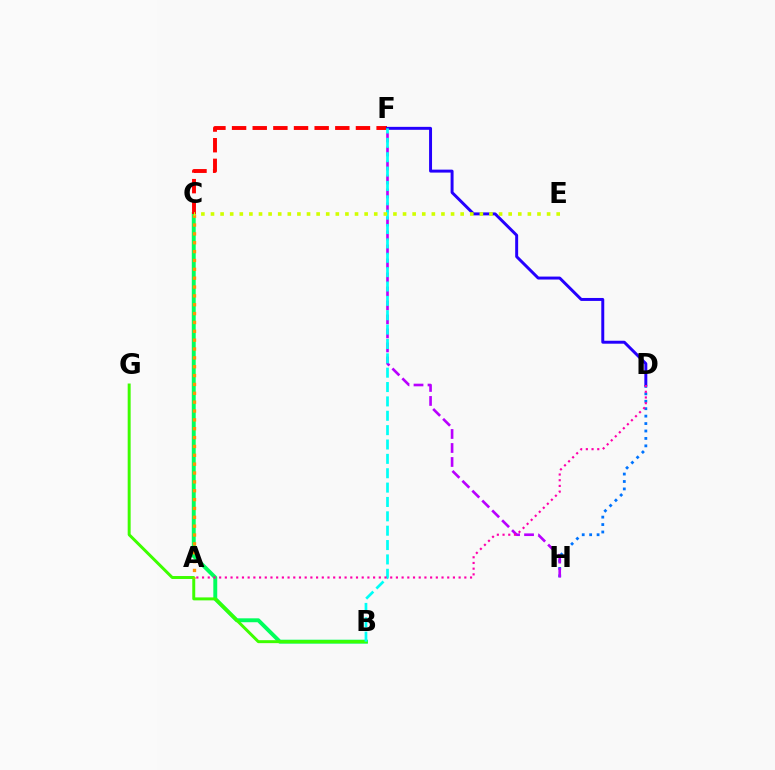{('B', 'C'): [{'color': '#00ff5c', 'line_style': 'solid', 'thickness': 2.82}], ('B', 'G'): [{'color': '#3dff00', 'line_style': 'solid', 'thickness': 2.13}], ('D', 'H'): [{'color': '#0074ff', 'line_style': 'dotted', 'thickness': 2.02}], ('C', 'F'): [{'color': '#ff0000', 'line_style': 'dashed', 'thickness': 2.8}], ('D', 'F'): [{'color': '#2500ff', 'line_style': 'solid', 'thickness': 2.13}], ('F', 'H'): [{'color': '#b900ff', 'line_style': 'dashed', 'thickness': 1.9}], ('A', 'C'): [{'color': '#ff9400', 'line_style': 'dotted', 'thickness': 2.41}], ('B', 'F'): [{'color': '#00fff6', 'line_style': 'dashed', 'thickness': 1.95}], ('C', 'E'): [{'color': '#d1ff00', 'line_style': 'dotted', 'thickness': 2.61}], ('A', 'D'): [{'color': '#ff00ac', 'line_style': 'dotted', 'thickness': 1.55}]}